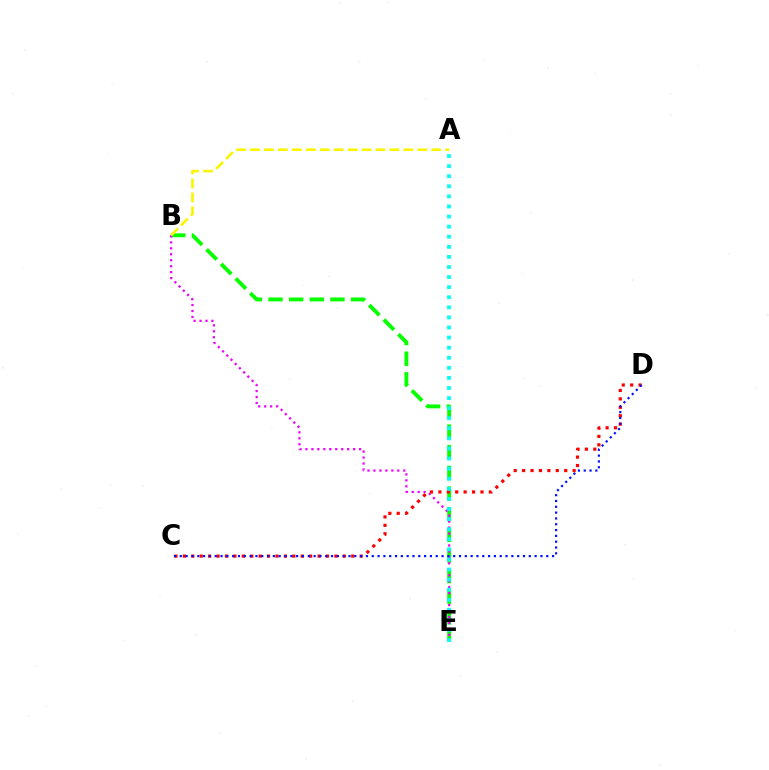{('B', 'E'): [{'color': '#08ff00', 'line_style': 'dashed', 'thickness': 2.8}, {'color': '#ee00ff', 'line_style': 'dotted', 'thickness': 1.62}], ('C', 'D'): [{'color': '#ff0000', 'line_style': 'dotted', 'thickness': 2.29}, {'color': '#0010ff', 'line_style': 'dotted', 'thickness': 1.58}], ('A', 'E'): [{'color': '#00fff6', 'line_style': 'dotted', 'thickness': 2.74}], ('A', 'B'): [{'color': '#fcf500', 'line_style': 'dashed', 'thickness': 1.89}]}